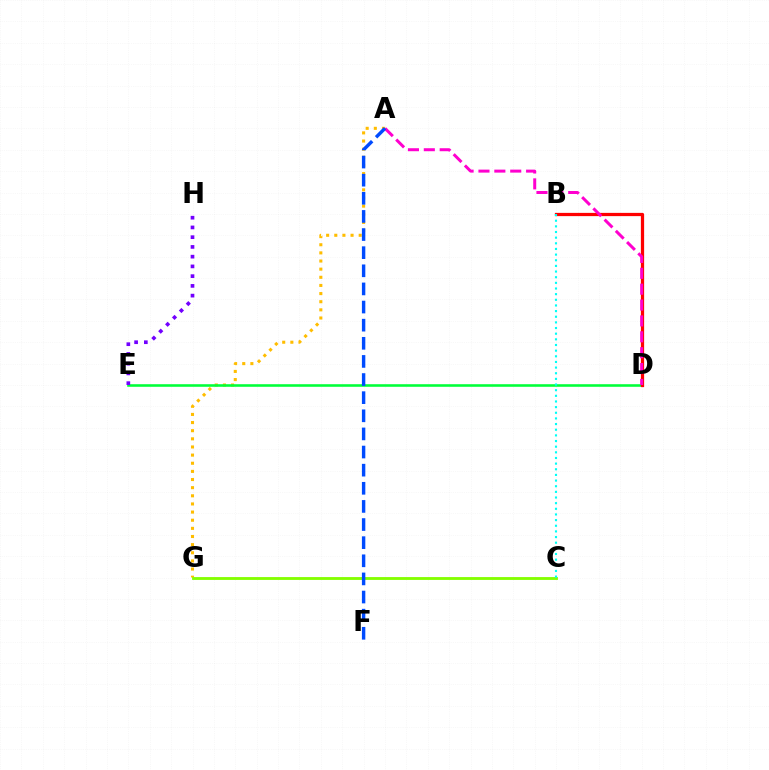{('A', 'G'): [{'color': '#ffbd00', 'line_style': 'dotted', 'thickness': 2.21}], ('D', 'E'): [{'color': '#00ff39', 'line_style': 'solid', 'thickness': 1.85}], ('E', 'H'): [{'color': '#7200ff', 'line_style': 'dotted', 'thickness': 2.65}], ('C', 'G'): [{'color': '#84ff00', 'line_style': 'solid', 'thickness': 2.05}], ('B', 'D'): [{'color': '#ff0000', 'line_style': 'solid', 'thickness': 2.33}], ('A', 'D'): [{'color': '#ff00cf', 'line_style': 'dashed', 'thickness': 2.16}], ('B', 'C'): [{'color': '#00fff6', 'line_style': 'dotted', 'thickness': 1.53}], ('A', 'F'): [{'color': '#004bff', 'line_style': 'dashed', 'thickness': 2.46}]}